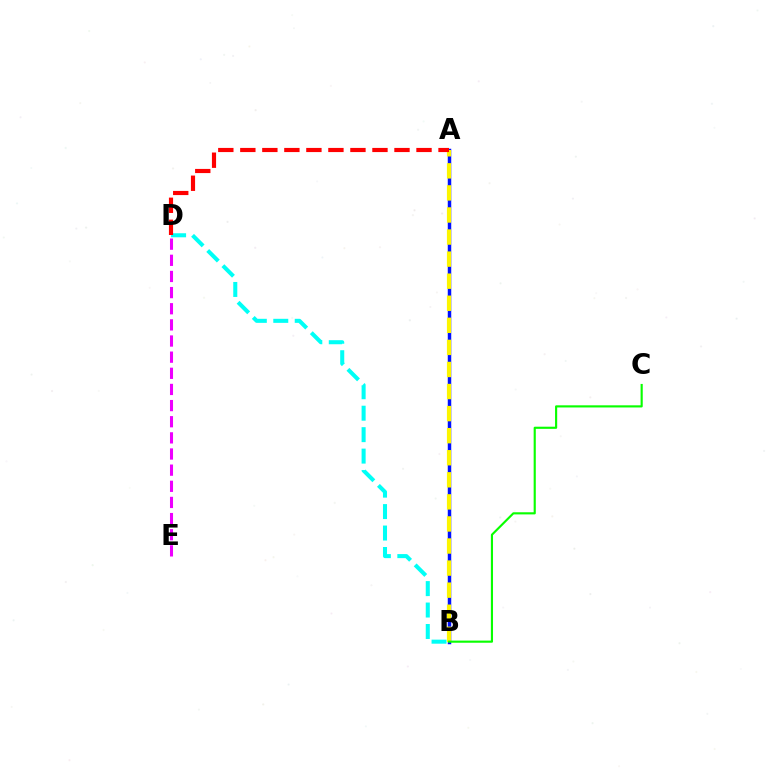{('B', 'D'): [{'color': '#00fff6', 'line_style': 'dashed', 'thickness': 2.91}], ('A', 'B'): [{'color': '#0010ff', 'line_style': 'solid', 'thickness': 2.5}, {'color': '#fcf500', 'line_style': 'dashed', 'thickness': 3.0}], ('B', 'C'): [{'color': '#08ff00', 'line_style': 'solid', 'thickness': 1.54}], ('A', 'D'): [{'color': '#ff0000', 'line_style': 'dashed', 'thickness': 2.99}], ('D', 'E'): [{'color': '#ee00ff', 'line_style': 'dashed', 'thickness': 2.19}]}